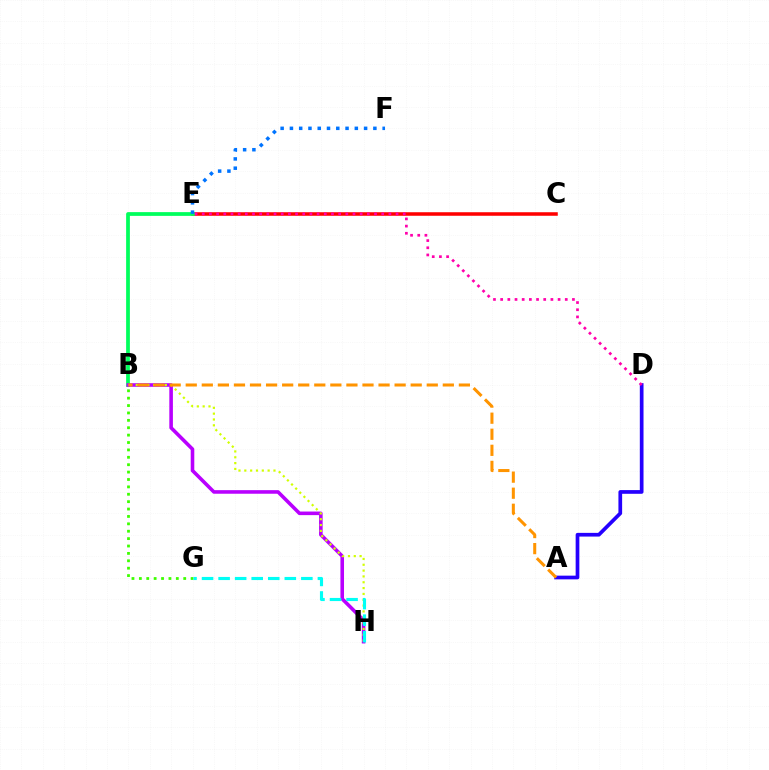{('C', 'E'): [{'color': '#ff0000', 'line_style': 'solid', 'thickness': 2.55}], ('B', 'E'): [{'color': '#00ff5c', 'line_style': 'solid', 'thickness': 2.7}], ('B', 'H'): [{'color': '#b900ff', 'line_style': 'solid', 'thickness': 2.58}, {'color': '#d1ff00', 'line_style': 'dotted', 'thickness': 1.58}], ('B', 'G'): [{'color': '#3dff00', 'line_style': 'dotted', 'thickness': 2.01}], ('E', 'F'): [{'color': '#0074ff', 'line_style': 'dotted', 'thickness': 2.52}], ('A', 'D'): [{'color': '#2500ff', 'line_style': 'solid', 'thickness': 2.67}], ('A', 'B'): [{'color': '#ff9400', 'line_style': 'dashed', 'thickness': 2.18}], ('D', 'E'): [{'color': '#ff00ac', 'line_style': 'dotted', 'thickness': 1.95}], ('G', 'H'): [{'color': '#00fff6', 'line_style': 'dashed', 'thickness': 2.25}]}